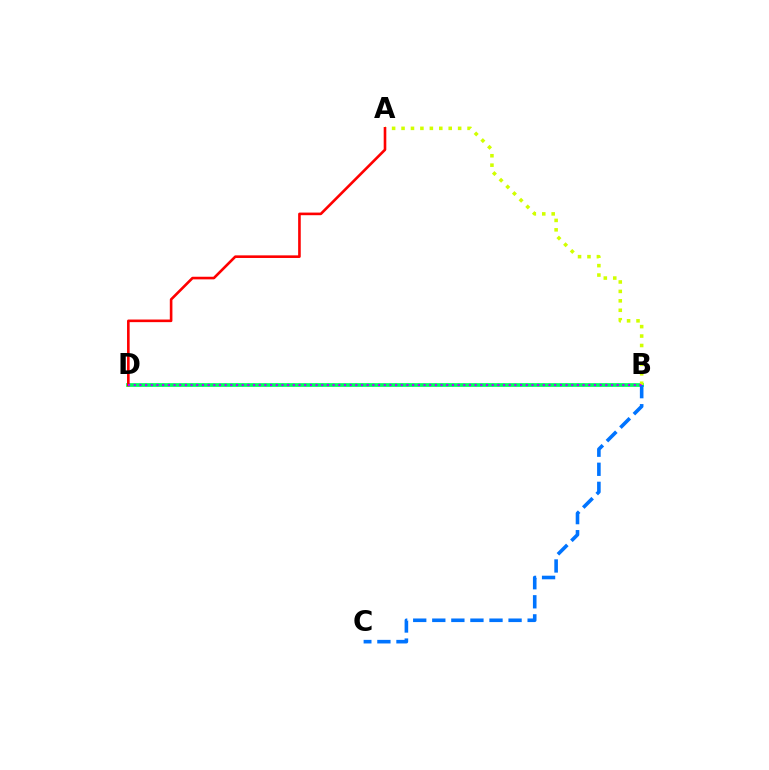{('B', 'D'): [{'color': '#00ff5c', 'line_style': 'solid', 'thickness': 2.69}, {'color': '#b900ff', 'line_style': 'dotted', 'thickness': 1.54}], ('A', 'B'): [{'color': '#d1ff00', 'line_style': 'dotted', 'thickness': 2.56}], ('B', 'C'): [{'color': '#0074ff', 'line_style': 'dashed', 'thickness': 2.59}], ('A', 'D'): [{'color': '#ff0000', 'line_style': 'solid', 'thickness': 1.88}]}